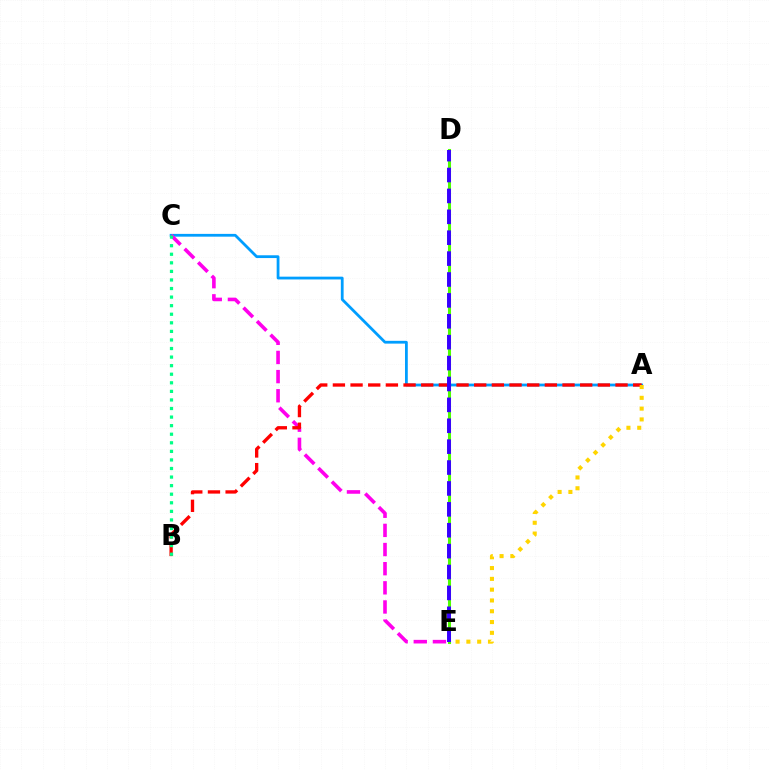{('A', 'C'): [{'color': '#009eff', 'line_style': 'solid', 'thickness': 2.0}], ('C', 'E'): [{'color': '#ff00ed', 'line_style': 'dashed', 'thickness': 2.6}], ('A', 'B'): [{'color': '#ff0000', 'line_style': 'dashed', 'thickness': 2.4}], ('B', 'C'): [{'color': '#00ff86', 'line_style': 'dotted', 'thickness': 2.33}], ('D', 'E'): [{'color': '#4fff00', 'line_style': 'solid', 'thickness': 2.2}, {'color': '#3700ff', 'line_style': 'dashed', 'thickness': 2.84}], ('A', 'E'): [{'color': '#ffd500', 'line_style': 'dotted', 'thickness': 2.93}]}